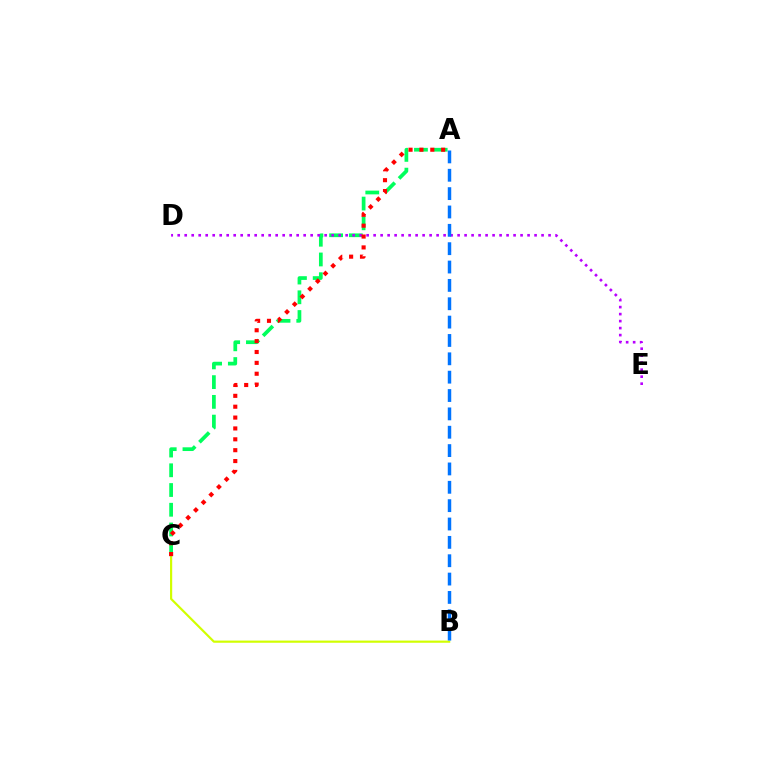{('B', 'C'): [{'color': '#d1ff00', 'line_style': 'solid', 'thickness': 1.57}], ('A', 'C'): [{'color': '#00ff5c', 'line_style': 'dashed', 'thickness': 2.68}, {'color': '#ff0000', 'line_style': 'dotted', 'thickness': 2.95}], ('D', 'E'): [{'color': '#b900ff', 'line_style': 'dotted', 'thickness': 1.9}], ('A', 'B'): [{'color': '#0074ff', 'line_style': 'dashed', 'thickness': 2.49}]}